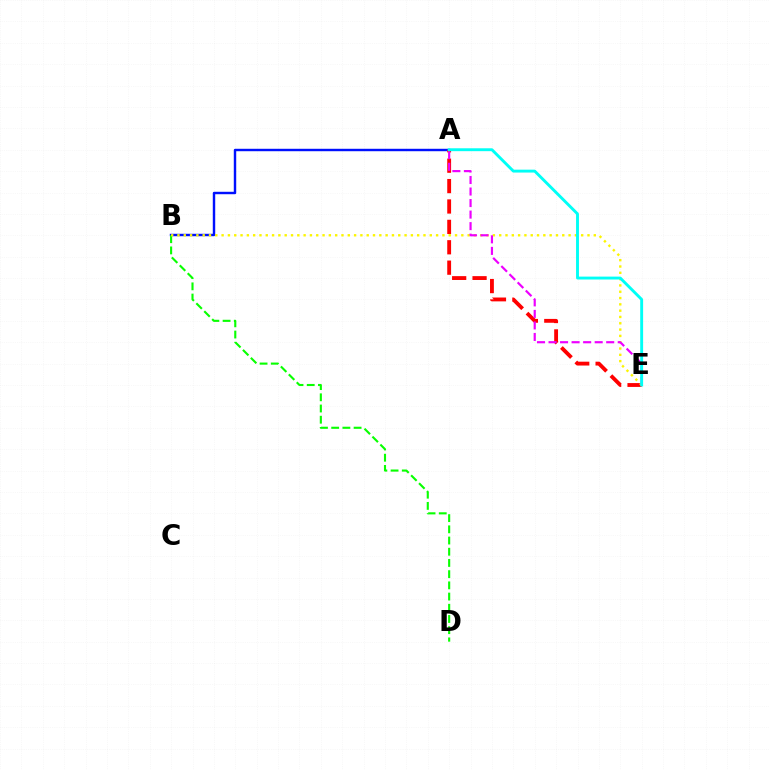{('A', 'B'): [{'color': '#0010ff', 'line_style': 'solid', 'thickness': 1.75}], ('A', 'E'): [{'color': '#ff0000', 'line_style': 'dashed', 'thickness': 2.77}, {'color': '#ee00ff', 'line_style': 'dashed', 'thickness': 1.57}, {'color': '#00fff6', 'line_style': 'solid', 'thickness': 2.08}], ('B', 'D'): [{'color': '#08ff00', 'line_style': 'dashed', 'thickness': 1.52}], ('B', 'E'): [{'color': '#fcf500', 'line_style': 'dotted', 'thickness': 1.71}]}